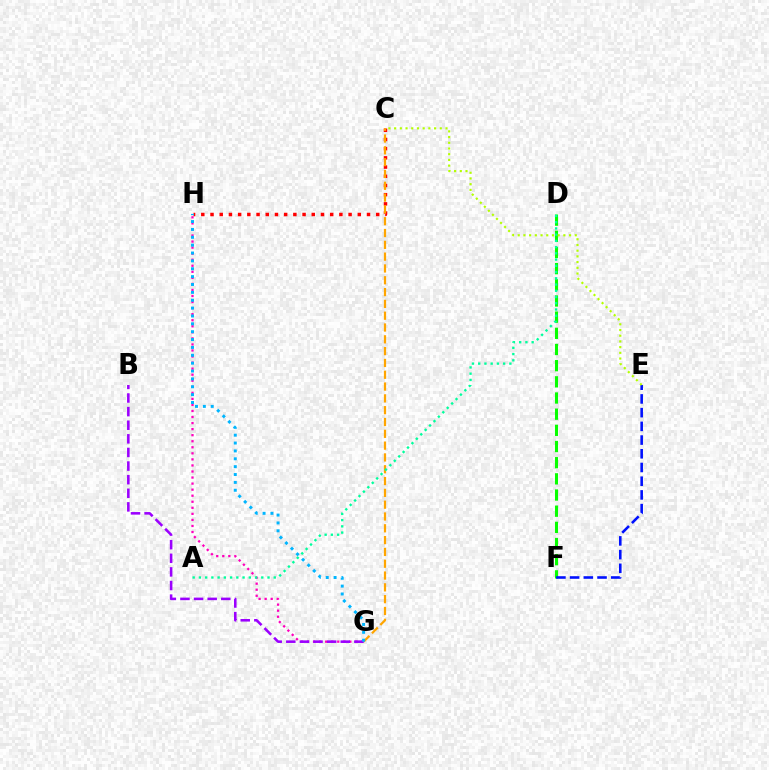{('D', 'F'): [{'color': '#08ff00', 'line_style': 'dashed', 'thickness': 2.2}], ('G', 'H'): [{'color': '#ff00bd', 'line_style': 'dotted', 'thickness': 1.64}, {'color': '#00b5ff', 'line_style': 'dotted', 'thickness': 2.14}], ('C', 'H'): [{'color': '#ff0000', 'line_style': 'dotted', 'thickness': 2.5}], ('C', 'G'): [{'color': '#ffa500', 'line_style': 'dashed', 'thickness': 1.6}], ('B', 'G'): [{'color': '#9b00ff', 'line_style': 'dashed', 'thickness': 1.85}], ('E', 'F'): [{'color': '#0010ff', 'line_style': 'dashed', 'thickness': 1.86}], ('A', 'D'): [{'color': '#00ff9d', 'line_style': 'dotted', 'thickness': 1.69}], ('C', 'E'): [{'color': '#b3ff00', 'line_style': 'dotted', 'thickness': 1.55}]}